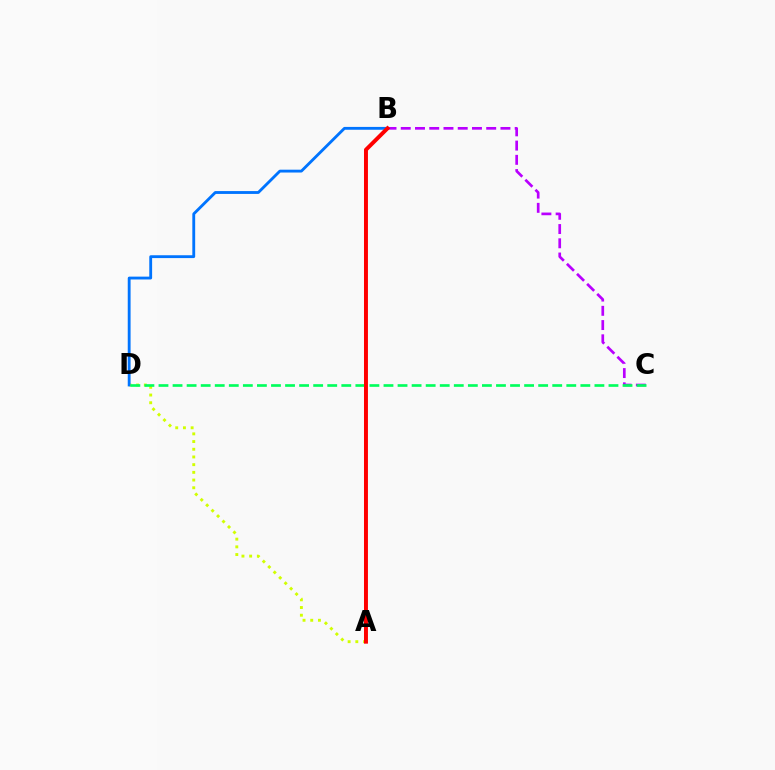{('A', 'D'): [{'color': '#d1ff00', 'line_style': 'dotted', 'thickness': 2.09}], ('B', 'C'): [{'color': '#b900ff', 'line_style': 'dashed', 'thickness': 1.93}], ('B', 'D'): [{'color': '#0074ff', 'line_style': 'solid', 'thickness': 2.05}], ('C', 'D'): [{'color': '#00ff5c', 'line_style': 'dashed', 'thickness': 1.91}], ('A', 'B'): [{'color': '#ff0000', 'line_style': 'solid', 'thickness': 2.84}]}